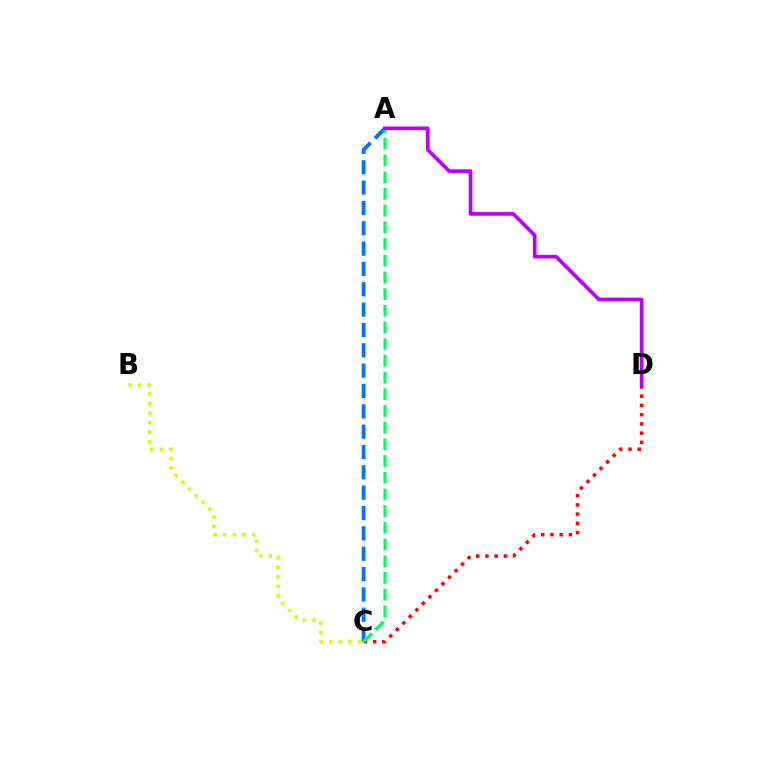{('A', 'C'): [{'color': '#0074ff', 'line_style': 'dashed', 'thickness': 2.76}, {'color': '#00ff5c', 'line_style': 'dashed', 'thickness': 2.27}], ('C', 'D'): [{'color': '#ff0000', 'line_style': 'dotted', 'thickness': 2.51}], ('B', 'C'): [{'color': '#d1ff00', 'line_style': 'dotted', 'thickness': 2.59}], ('A', 'D'): [{'color': '#b900ff', 'line_style': 'solid', 'thickness': 2.64}]}